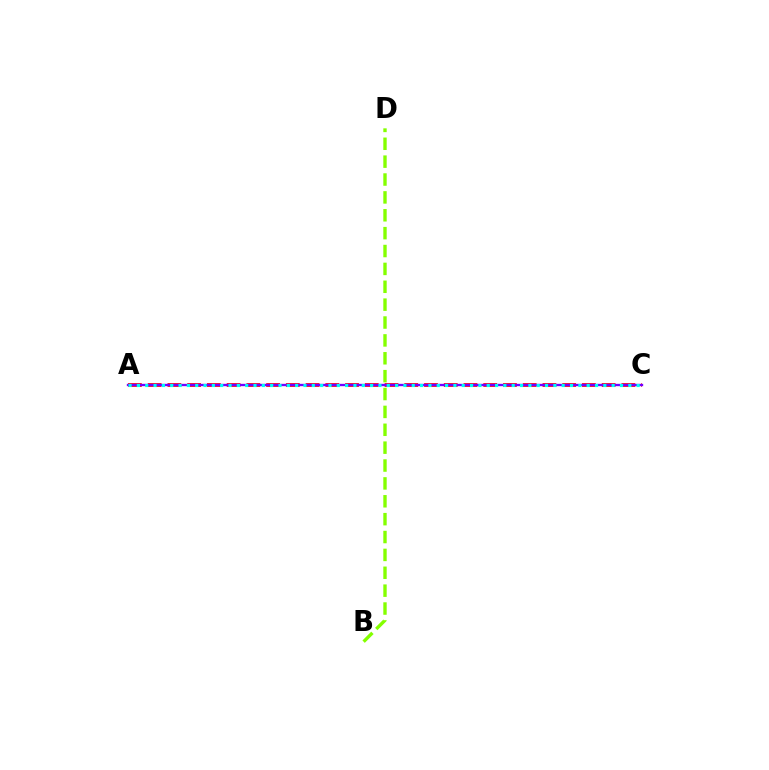{('A', 'C'): [{'color': '#ff0000', 'line_style': 'dashed', 'thickness': 2.68}, {'color': '#7200ff', 'line_style': 'solid', 'thickness': 1.69}, {'color': '#00fff6', 'line_style': 'dotted', 'thickness': 2.26}], ('B', 'D'): [{'color': '#84ff00', 'line_style': 'dashed', 'thickness': 2.43}]}